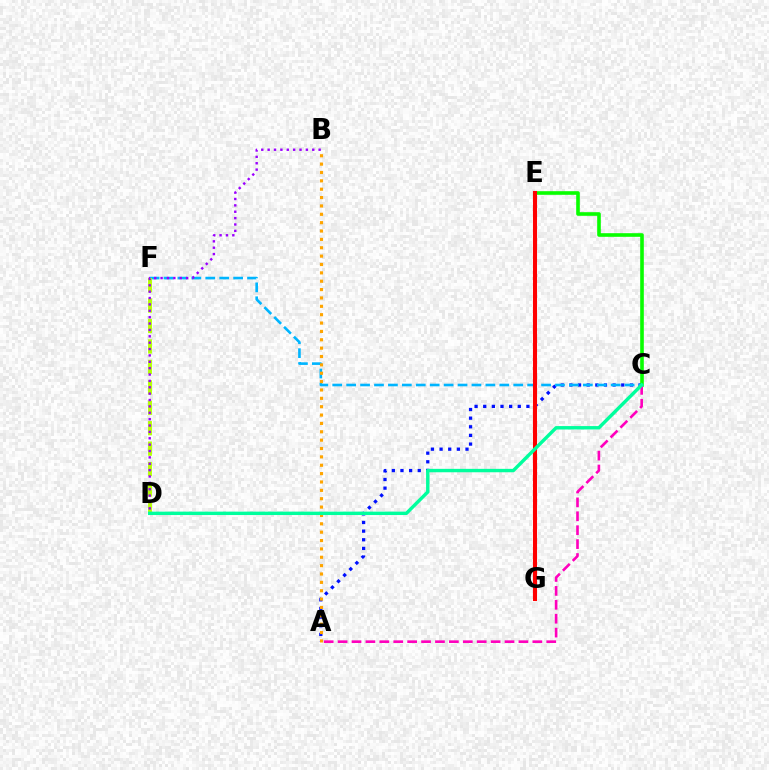{('A', 'C'): [{'color': '#0010ff', 'line_style': 'dotted', 'thickness': 2.35}, {'color': '#ff00bd', 'line_style': 'dashed', 'thickness': 1.89}], ('C', 'F'): [{'color': '#00b5ff', 'line_style': 'dashed', 'thickness': 1.89}], ('C', 'E'): [{'color': '#08ff00', 'line_style': 'solid', 'thickness': 2.6}], ('A', 'B'): [{'color': '#ffa500', 'line_style': 'dotted', 'thickness': 2.27}], ('E', 'G'): [{'color': '#ff0000', 'line_style': 'solid', 'thickness': 2.93}], ('D', 'F'): [{'color': '#b3ff00', 'line_style': 'dashed', 'thickness': 2.78}], ('C', 'D'): [{'color': '#00ff9d', 'line_style': 'solid', 'thickness': 2.46}], ('B', 'D'): [{'color': '#9b00ff', 'line_style': 'dotted', 'thickness': 1.73}]}